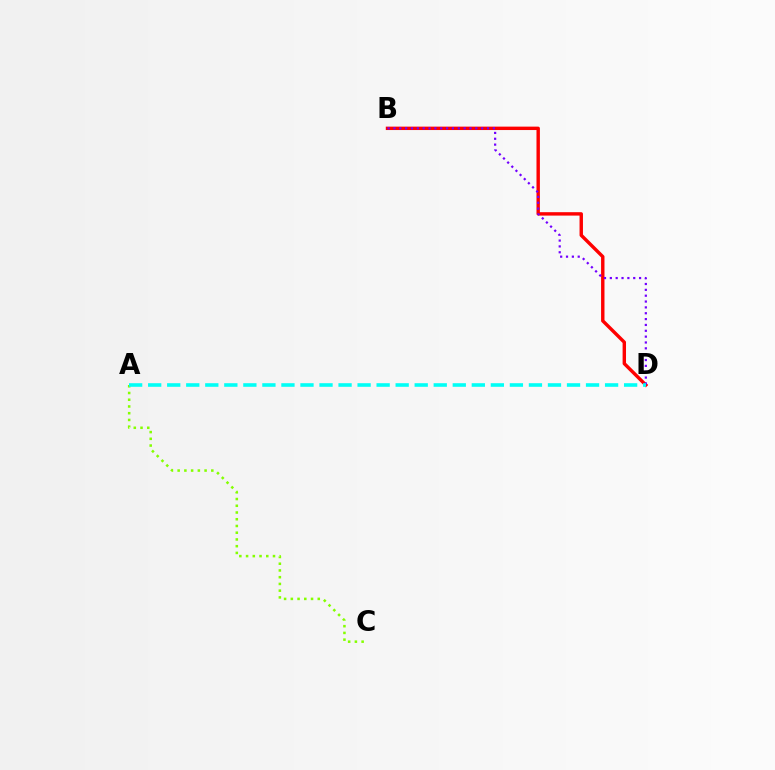{('A', 'C'): [{'color': '#84ff00', 'line_style': 'dotted', 'thickness': 1.83}], ('B', 'D'): [{'color': '#ff0000', 'line_style': 'solid', 'thickness': 2.46}, {'color': '#7200ff', 'line_style': 'dotted', 'thickness': 1.59}], ('A', 'D'): [{'color': '#00fff6', 'line_style': 'dashed', 'thickness': 2.59}]}